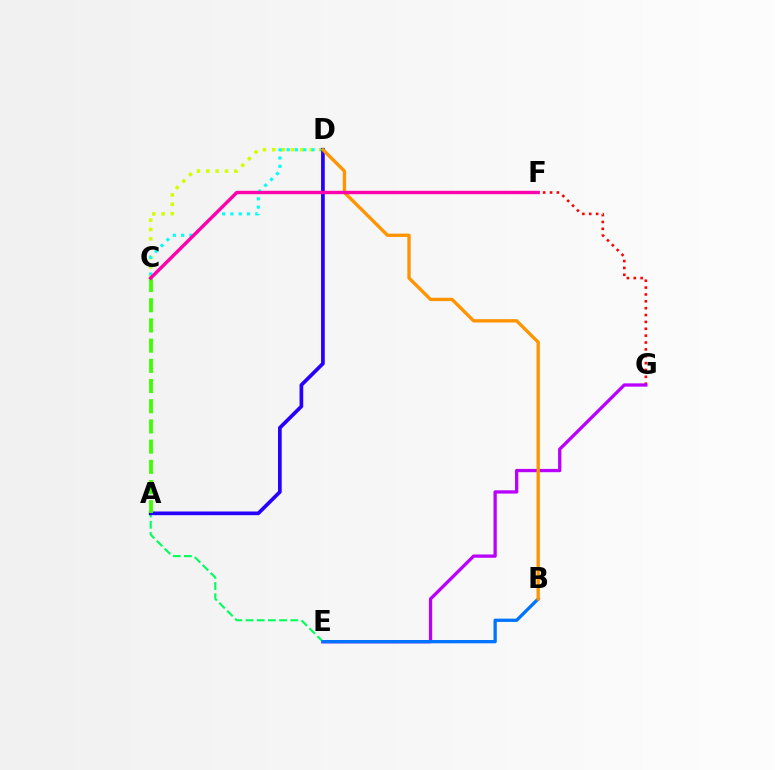{('F', 'G'): [{'color': '#ff0000', 'line_style': 'dotted', 'thickness': 1.87}], ('E', 'G'): [{'color': '#b900ff', 'line_style': 'solid', 'thickness': 2.37}], ('C', 'D'): [{'color': '#d1ff00', 'line_style': 'dotted', 'thickness': 2.54}, {'color': '#00fff6', 'line_style': 'dotted', 'thickness': 2.25}], ('A', 'E'): [{'color': '#00ff5c', 'line_style': 'dashed', 'thickness': 1.52}], ('B', 'E'): [{'color': '#0074ff', 'line_style': 'solid', 'thickness': 2.37}], ('A', 'D'): [{'color': '#2500ff', 'line_style': 'solid', 'thickness': 2.66}], ('A', 'C'): [{'color': '#3dff00', 'line_style': 'dashed', 'thickness': 2.74}], ('B', 'D'): [{'color': '#ff9400', 'line_style': 'solid', 'thickness': 2.4}], ('C', 'F'): [{'color': '#ff00ac', 'line_style': 'solid', 'thickness': 2.44}]}